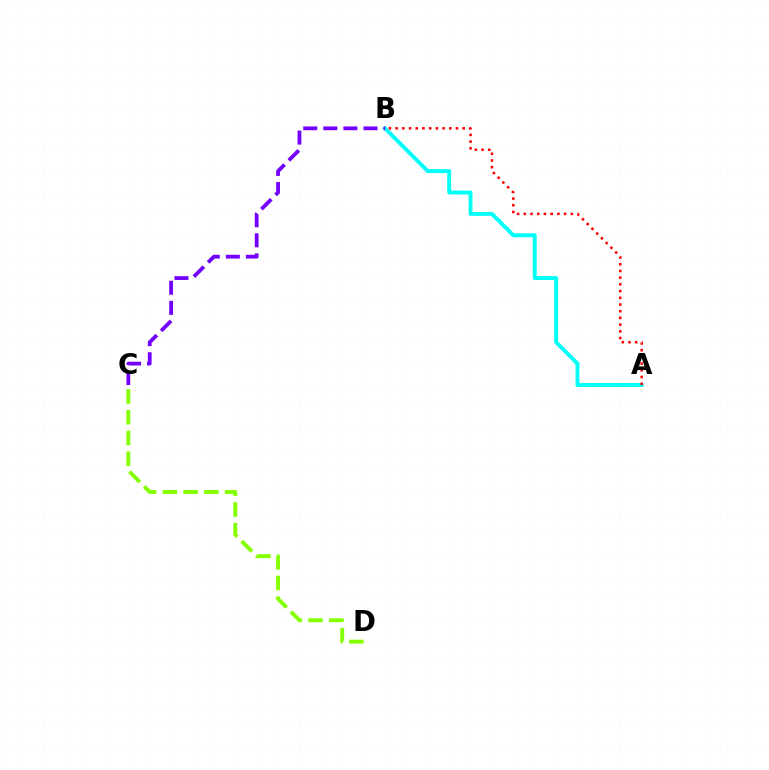{('A', 'B'): [{'color': '#00fff6', 'line_style': 'solid', 'thickness': 2.81}, {'color': '#ff0000', 'line_style': 'dotted', 'thickness': 1.82}], ('C', 'D'): [{'color': '#84ff00', 'line_style': 'dashed', 'thickness': 2.82}], ('B', 'C'): [{'color': '#7200ff', 'line_style': 'dashed', 'thickness': 2.73}]}